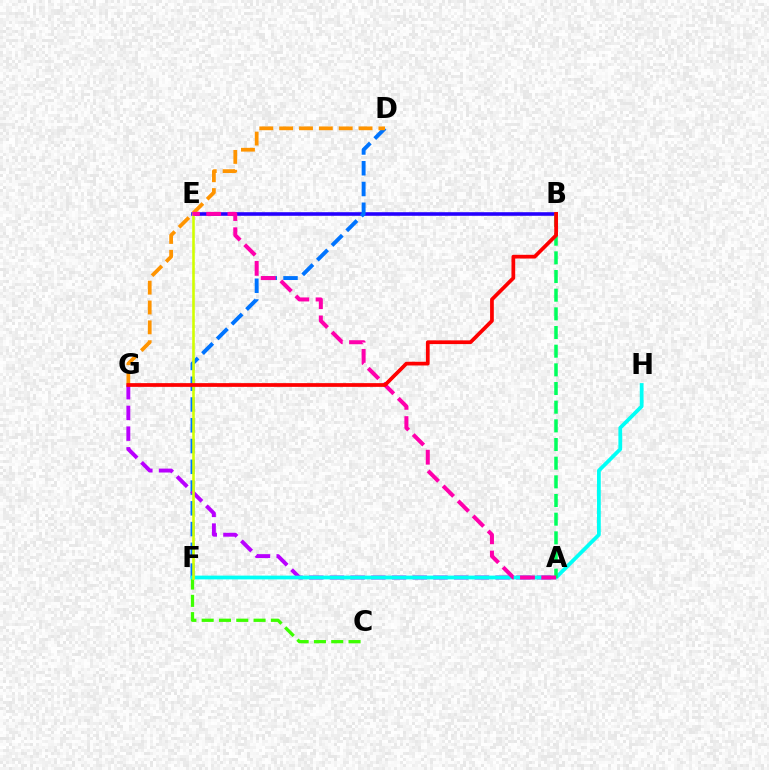{('C', 'F'): [{'color': '#3dff00', 'line_style': 'dashed', 'thickness': 2.35}], ('B', 'E'): [{'color': '#2500ff', 'line_style': 'solid', 'thickness': 2.58}], ('D', 'F'): [{'color': '#0074ff', 'line_style': 'dashed', 'thickness': 2.82}], ('A', 'G'): [{'color': '#b900ff', 'line_style': 'dashed', 'thickness': 2.81}], ('F', 'H'): [{'color': '#00fff6', 'line_style': 'solid', 'thickness': 2.71}], ('D', 'G'): [{'color': '#ff9400', 'line_style': 'dashed', 'thickness': 2.7}], ('E', 'F'): [{'color': '#d1ff00', 'line_style': 'solid', 'thickness': 1.86}], ('A', 'B'): [{'color': '#00ff5c', 'line_style': 'dashed', 'thickness': 2.54}], ('A', 'E'): [{'color': '#ff00ac', 'line_style': 'dashed', 'thickness': 2.88}], ('B', 'G'): [{'color': '#ff0000', 'line_style': 'solid', 'thickness': 2.69}]}